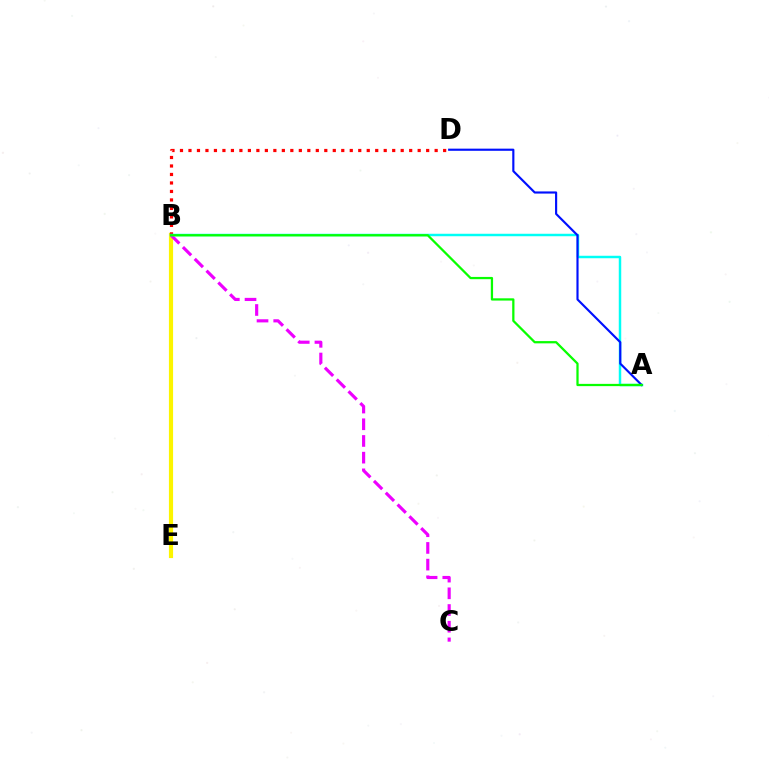{('B', 'E'): [{'color': '#fcf500', 'line_style': 'solid', 'thickness': 3.0}], ('B', 'C'): [{'color': '#ee00ff', 'line_style': 'dashed', 'thickness': 2.27}], ('B', 'D'): [{'color': '#ff0000', 'line_style': 'dotted', 'thickness': 2.31}], ('A', 'B'): [{'color': '#00fff6', 'line_style': 'solid', 'thickness': 1.78}, {'color': '#08ff00', 'line_style': 'solid', 'thickness': 1.63}], ('A', 'D'): [{'color': '#0010ff', 'line_style': 'solid', 'thickness': 1.55}]}